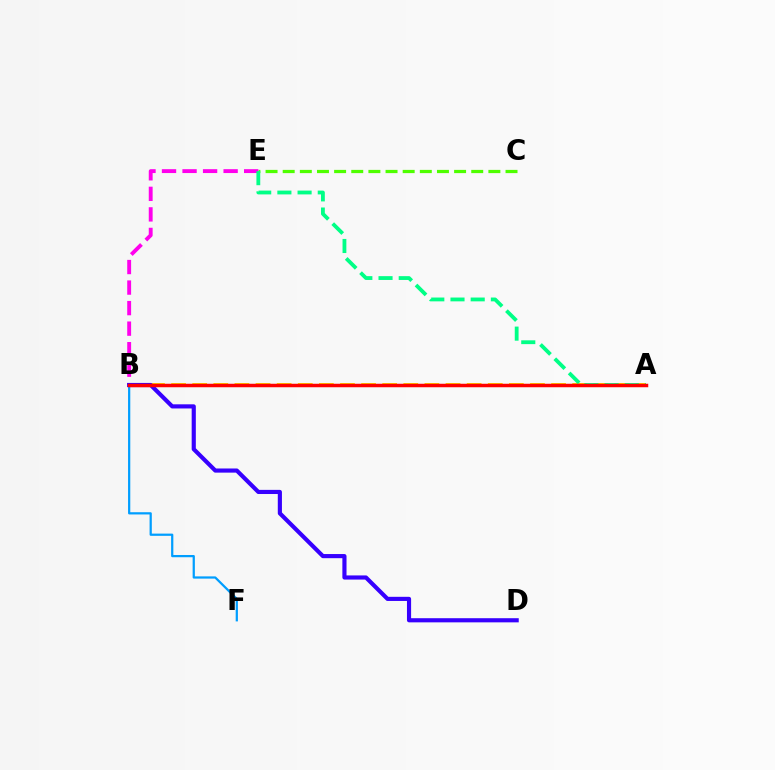{('C', 'E'): [{'color': '#4fff00', 'line_style': 'dashed', 'thickness': 2.33}], ('B', 'E'): [{'color': '#ff00ed', 'line_style': 'dashed', 'thickness': 2.79}], ('B', 'F'): [{'color': '#009eff', 'line_style': 'solid', 'thickness': 1.61}], ('A', 'B'): [{'color': '#ffd500', 'line_style': 'dashed', 'thickness': 2.87}, {'color': '#ff0000', 'line_style': 'solid', 'thickness': 2.52}], ('A', 'E'): [{'color': '#00ff86', 'line_style': 'dashed', 'thickness': 2.74}], ('B', 'D'): [{'color': '#3700ff', 'line_style': 'solid', 'thickness': 2.98}]}